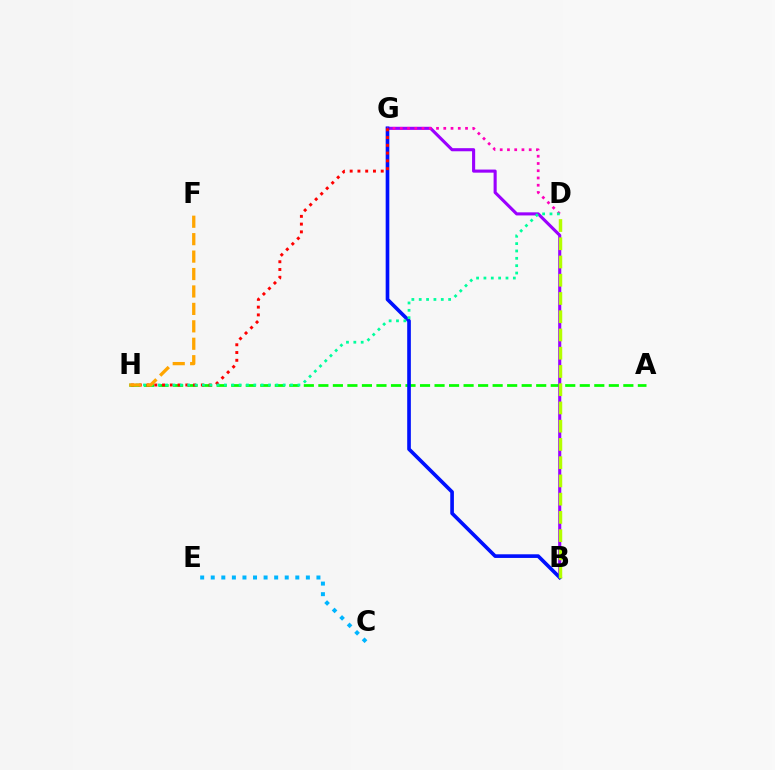{('A', 'H'): [{'color': '#08ff00', 'line_style': 'dashed', 'thickness': 1.97}], ('B', 'G'): [{'color': '#9b00ff', 'line_style': 'solid', 'thickness': 2.23}, {'color': '#0010ff', 'line_style': 'solid', 'thickness': 2.63}], ('D', 'G'): [{'color': '#ff00bd', 'line_style': 'dotted', 'thickness': 1.97}], ('B', 'D'): [{'color': '#b3ff00', 'line_style': 'dashed', 'thickness': 2.48}], ('C', 'E'): [{'color': '#00b5ff', 'line_style': 'dotted', 'thickness': 2.87}], ('G', 'H'): [{'color': '#ff0000', 'line_style': 'dotted', 'thickness': 2.11}], ('D', 'H'): [{'color': '#00ff9d', 'line_style': 'dotted', 'thickness': 2.0}], ('F', 'H'): [{'color': '#ffa500', 'line_style': 'dashed', 'thickness': 2.37}]}